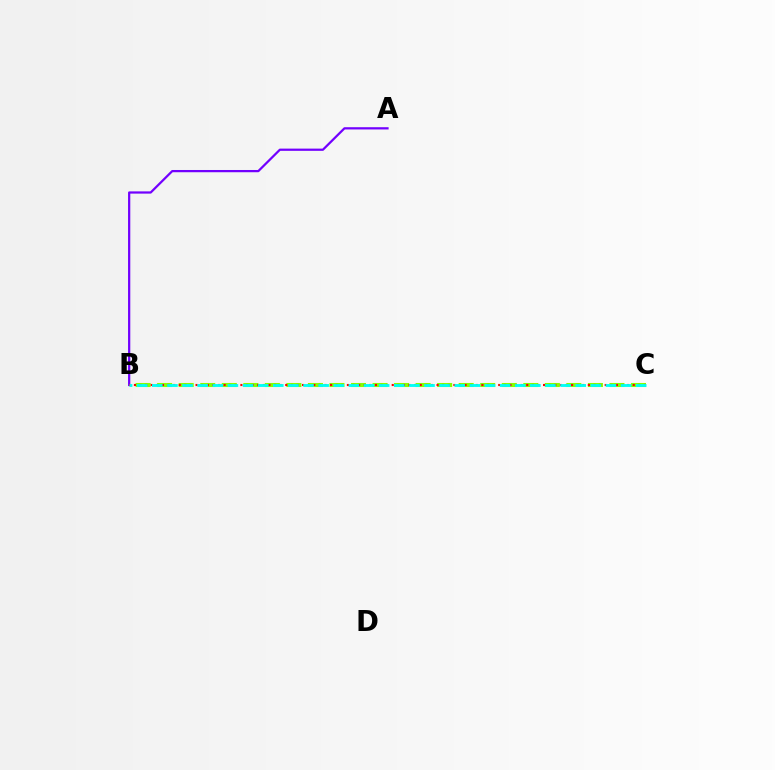{('B', 'C'): [{'color': '#84ff00', 'line_style': 'dashed', 'thickness': 2.93}, {'color': '#ff0000', 'line_style': 'dotted', 'thickness': 1.52}, {'color': '#00fff6', 'line_style': 'dashed', 'thickness': 2.05}], ('A', 'B'): [{'color': '#7200ff', 'line_style': 'solid', 'thickness': 1.61}]}